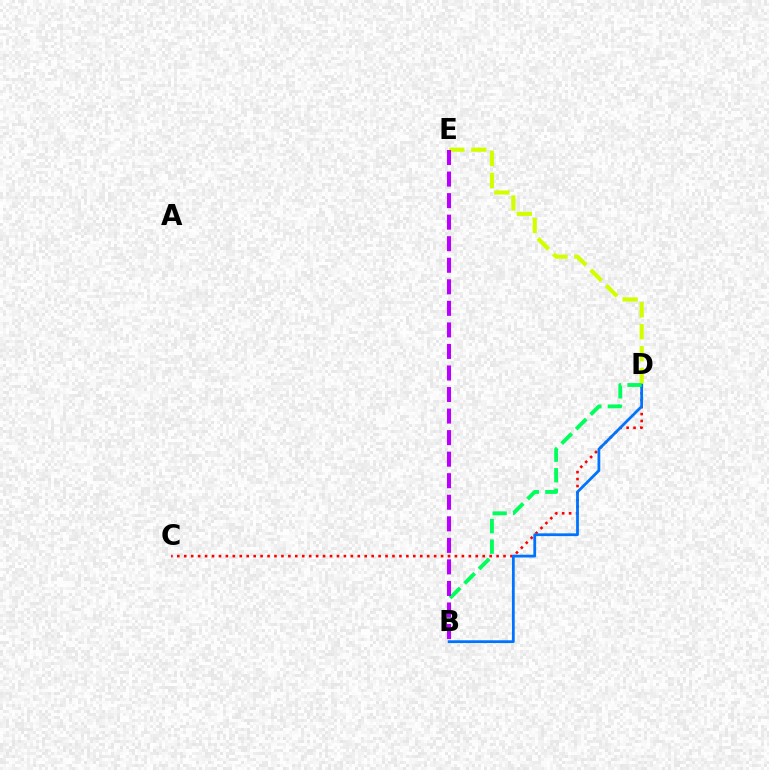{('C', 'D'): [{'color': '#ff0000', 'line_style': 'dotted', 'thickness': 1.89}], ('B', 'D'): [{'color': '#0074ff', 'line_style': 'solid', 'thickness': 2.0}, {'color': '#00ff5c', 'line_style': 'dashed', 'thickness': 2.79}], ('D', 'E'): [{'color': '#d1ff00', 'line_style': 'dashed', 'thickness': 2.98}], ('B', 'E'): [{'color': '#b900ff', 'line_style': 'dashed', 'thickness': 2.93}]}